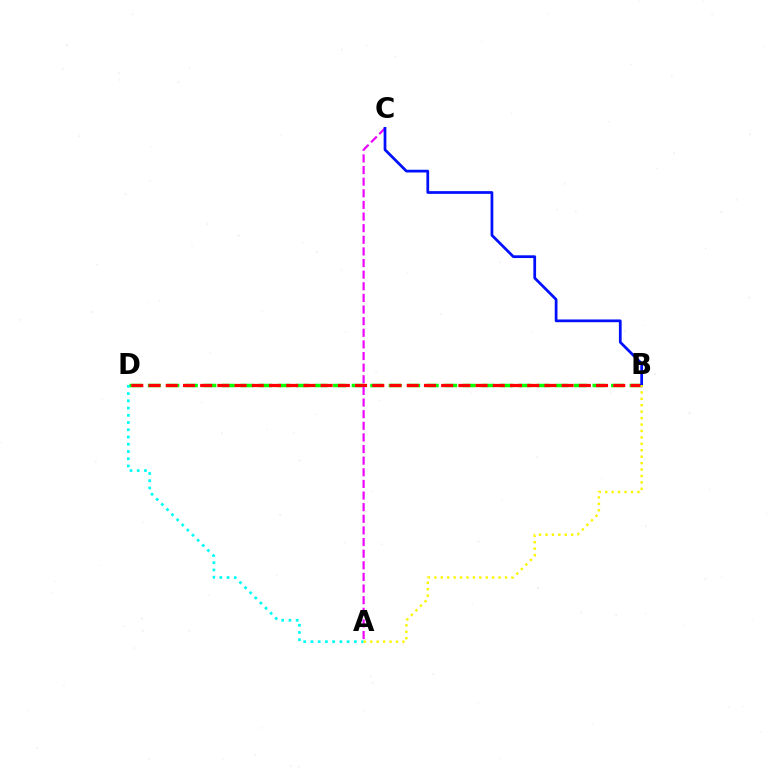{('B', 'D'): [{'color': '#08ff00', 'line_style': 'dashed', 'thickness': 2.52}, {'color': '#ff0000', 'line_style': 'dashed', 'thickness': 2.34}], ('A', 'C'): [{'color': '#ee00ff', 'line_style': 'dashed', 'thickness': 1.58}], ('A', 'D'): [{'color': '#00fff6', 'line_style': 'dotted', 'thickness': 1.97}], ('B', 'C'): [{'color': '#0010ff', 'line_style': 'solid', 'thickness': 1.97}], ('A', 'B'): [{'color': '#fcf500', 'line_style': 'dotted', 'thickness': 1.75}]}